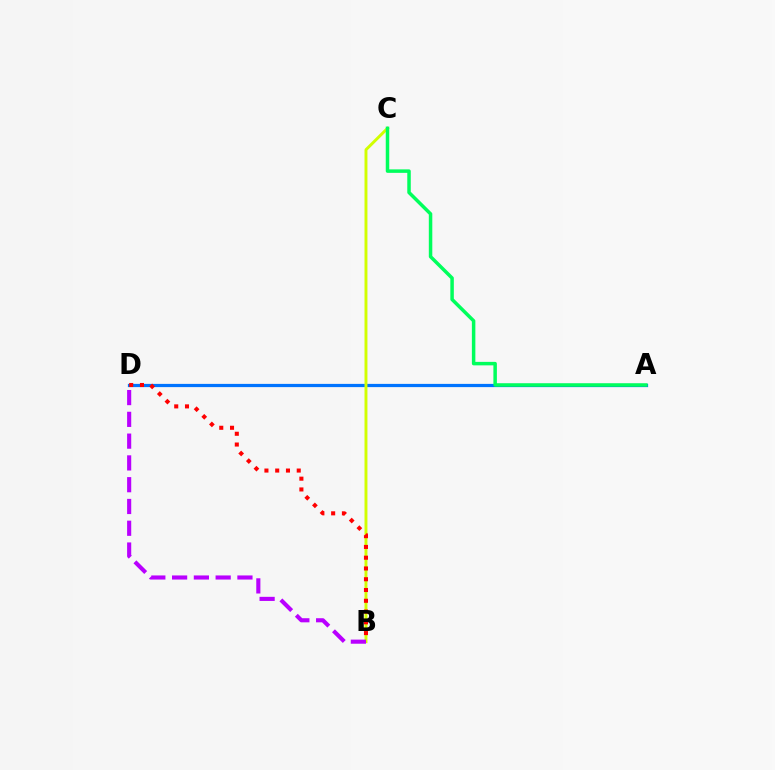{('A', 'D'): [{'color': '#0074ff', 'line_style': 'solid', 'thickness': 2.33}], ('B', 'C'): [{'color': '#d1ff00', 'line_style': 'solid', 'thickness': 2.11}], ('B', 'D'): [{'color': '#ff0000', 'line_style': 'dotted', 'thickness': 2.93}, {'color': '#b900ff', 'line_style': 'dashed', 'thickness': 2.96}], ('A', 'C'): [{'color': '#00ff5c', 'line_style': 'solid', 'thickness': 2.51}]}